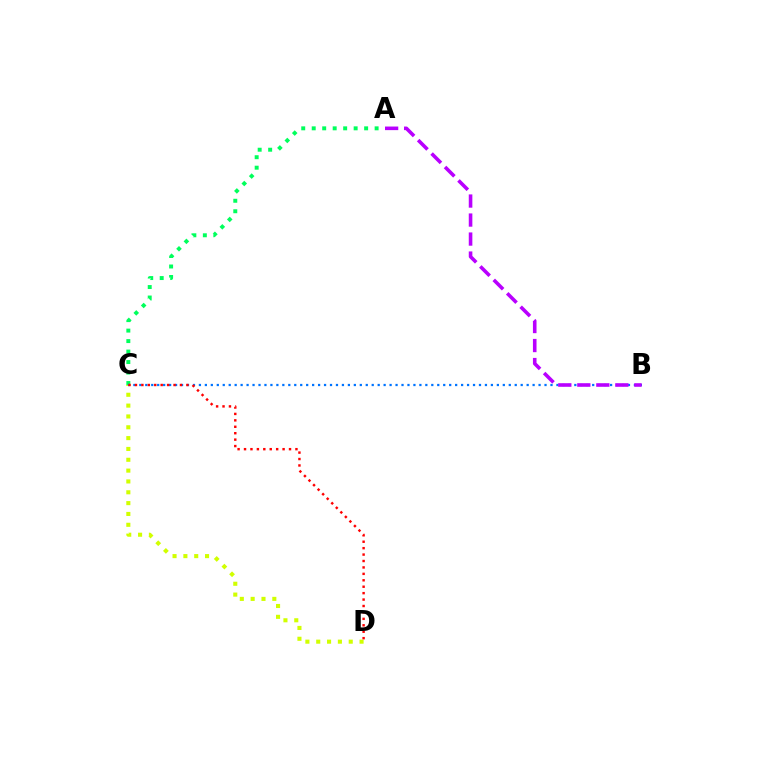{('C', 'D'): [{'color': '#d1ff00', 'line_style': 'dotted', 'thickness': 2.94}, {'color': '#ff0000', 'line_style': 'dotted', 'thickness': 1.75}], ('A', 'C'): [{'color': '#00ff5c', 'line_style': 'dotted', 'thickness': 2.85}], ('B', 'C'): [{'color': '#0074ff', 'line_style': 'dotted', 'thickness': 1.62}], ('A', 'B'): [{'color': '#b900ff', 'line_style': 'dashed', 'thickness': 2.58}]}